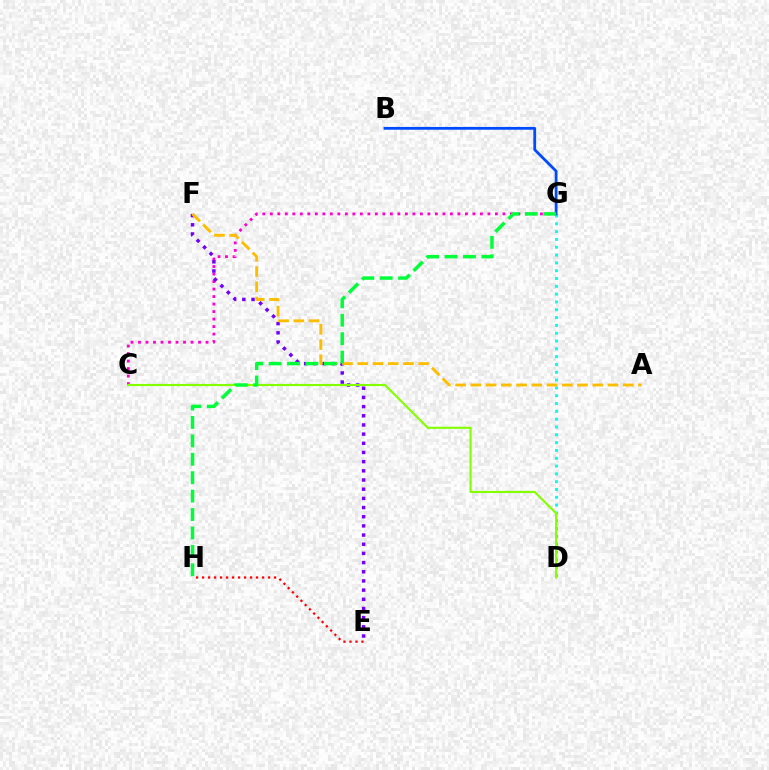{('D', 'G'): [{'color': '#00fff6', 'line_style': 'dotted', 'thickness': 2.12}], ('C', 'G'): [{'color': '#ff00cf', 'line_style': 'dotted', 'thickness': 2.04}], ('B', 'G'): [{'color': '#004bff', 'line_style': 'solid', 'thickness': 2.0}], ('E', 'F'): [{'color': '#7200ff', 'line_style': 'dotted', 'thickness': 2.49}], ('A', 'F'): [{'color': '#ffbd00', 'line_style': 'dashed', 'thickness': 2.07}], ('C', 'D'): [{'color': '#84ff00', 'line_style': 'solid', 'thickness': 1.54}], ('G', 'H'): [{'color': '#00ff39', 'line_style': 'dashed', 'thickness': 2.5}], ('E', 'H'): [{'color': '#ff0000', 'line_style': 'dotted', 'thickness': 1.63}]}